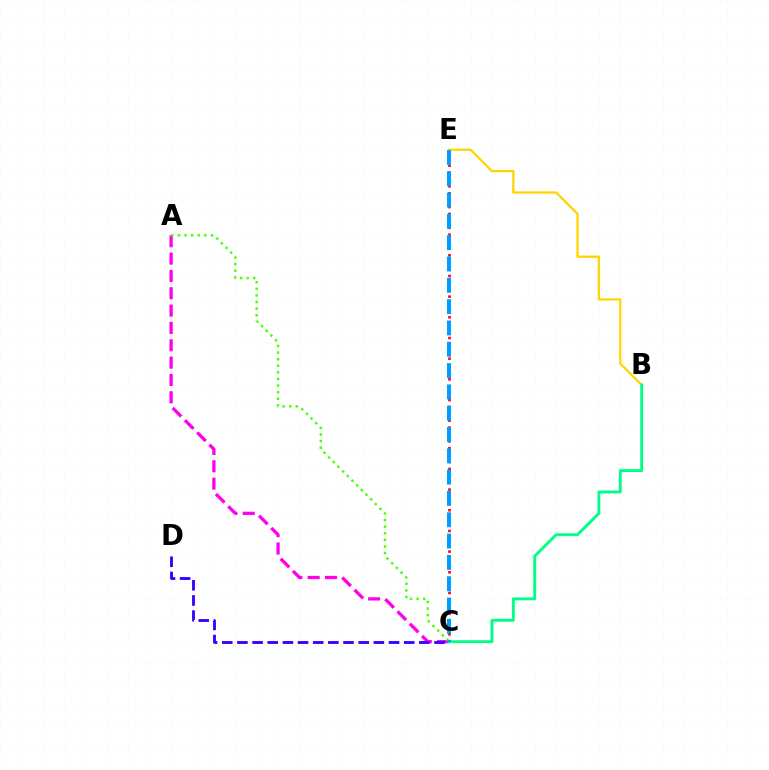{('A', 'C'): [{'color': '#ff00ed', 'line_style': 'dashed', 'thickness': 2.36}, {'color': '#4fff00', 'line_style': 'dotted', 'thickness': 1.79}], ('B', 'E'): [{'color': '#ffd500', 'line_style': 'solid', 'thickness': 1.63}], ('C', 'D'): [{'color': '#3700ff', 'line_style': 'dashed', 'thickness': 2.06}], ('C', 'E'): [{'color': '#ff0000', 'line_style': 'dotted', 'thickness': 1.87}, {'color': '#009eff', 'line_style': 'dashed', 'thickness': 2.9}], ('B', 'C'): [{'color': '#00ff86', 'line_style': 'solid', 'thickness': 2.08}]}